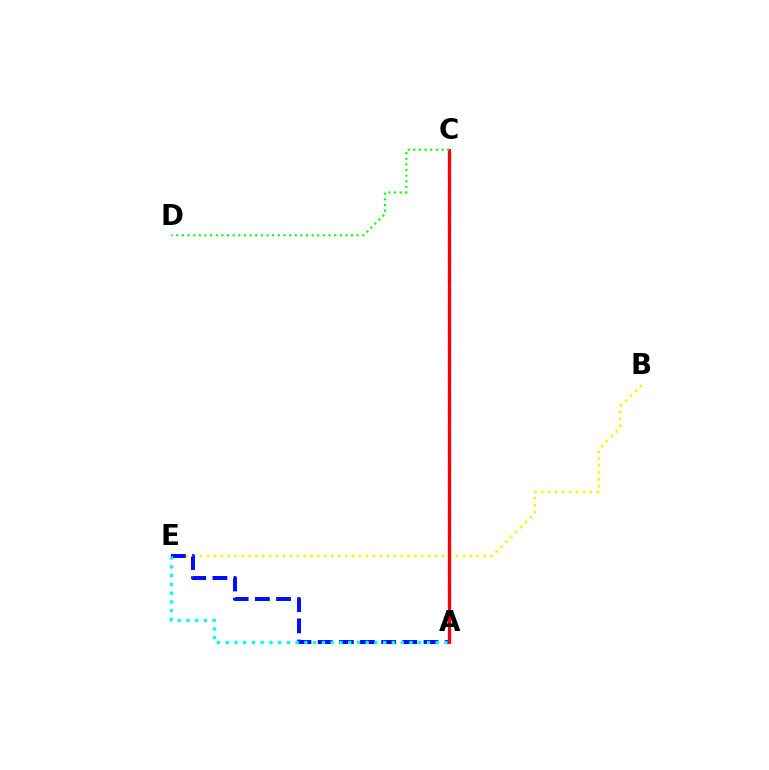{('A', 'C'): [{'color': '#ee00ff', 'line_style': 'dashed', 'thickness': 2.32}, {'color': '#ff0000', 'line_style': 'solid', 'thickness': 2.28}], ('B', 'E'): [{'color': '#fcf500', 'line_style': 'dotted', 'thickness': 1.88}], ('A', 'E'): [{'color': '#0010ff', 'line_style': 'dashed', 'thickness': 2.87}, {'color': '#00fff6', 'line_style': 'dotted', 'thickness': 2.38}], ('C', 'D'): [{'color': '#08ff00', 'line_style': 'dotted', 'thickness': 1.53}]}